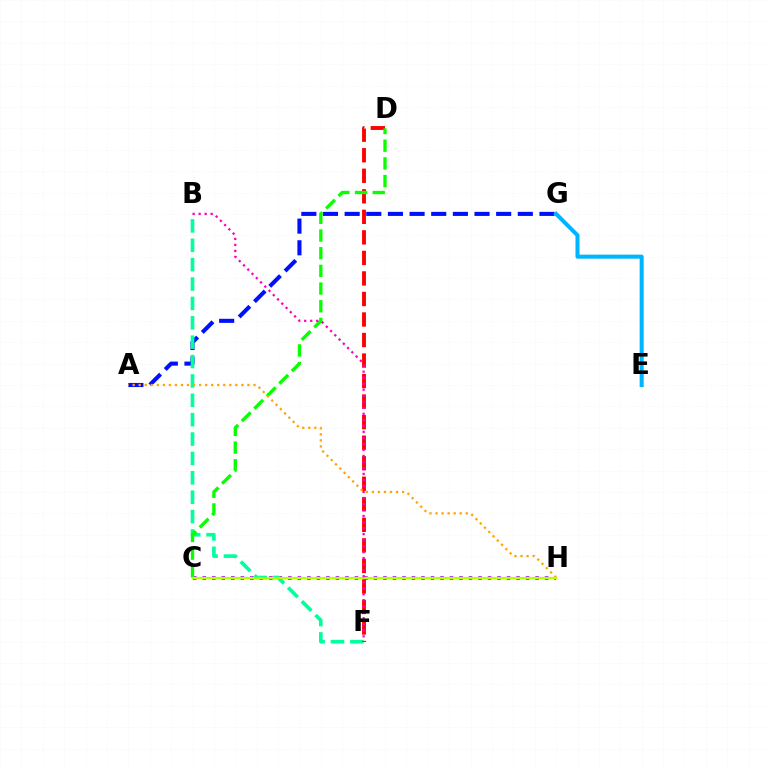{('A', 'G'): [{'color': '#0010ff', 'line_style': 'dashed', 'thickness': 2.94}], ('C', 'H'): [{'color': '#9b00ff', 'line_style': 'dotted', 'thickness': 2.58}, {'color': '#b3ff00', 'line_style': 'solid', 'thickness': 1.56}], ('B', 'F'): [{'color': '#00ff9d', 'line_style': 'dashed', 'thickness': 2.63}, {'color': '#ff00bd', 'line_style': 'dotted', 'thickness': 1.63}], ('D', 'F'): [{'color': '#ff0000', 'line_style': 'dashed', 'thickness': 2.79}], ('C', 'D'): [{'color': '#08ff00', 'line_style': 'dashed', 'thickness': 2.4}], ('A', 'H'): [{'color': '#ffa500', 'line_style': 'dotted', 'thickness': 1.64}], ('E', 'G'): [{'color': '#00b5ff', 'line_style': 'solid', 'thickness': 2.9}]}